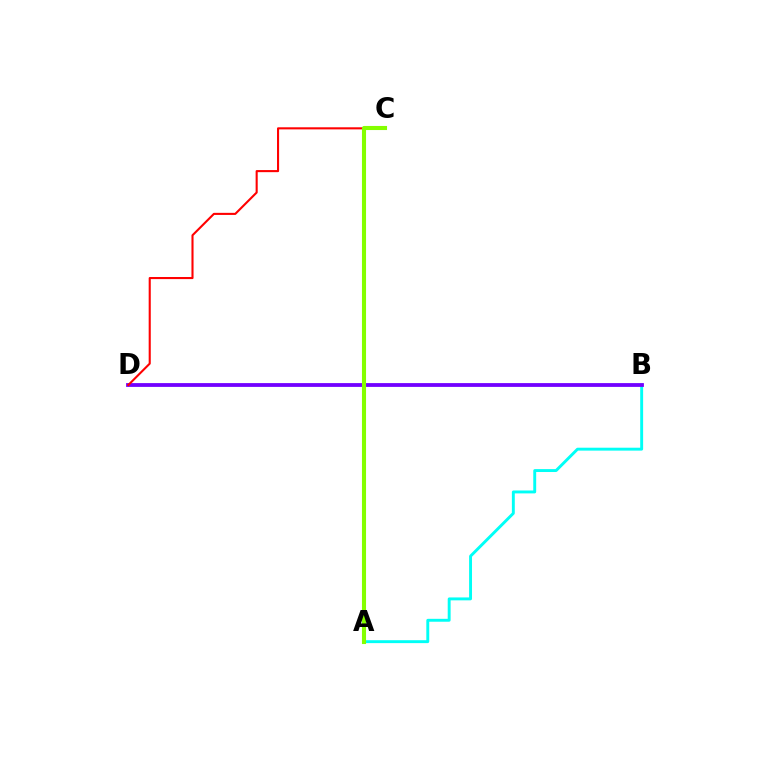{('A', 'B'): [{'color': '#00fff6', 'line_style': 'solid', 'thickness': 2.1}], ('B', 'D'): [{'color': '#7200ff', 'line_style': 'solid', 'thickness': 2.73}], ('C', 'D'): [{'color': '#ff0000', 'line_style': 'solid', 'thickness': 1.51}], ('A', 'C'): [{'color': '#84ff00', 'line_style': 'solid', 'thickness': 2.95}]}